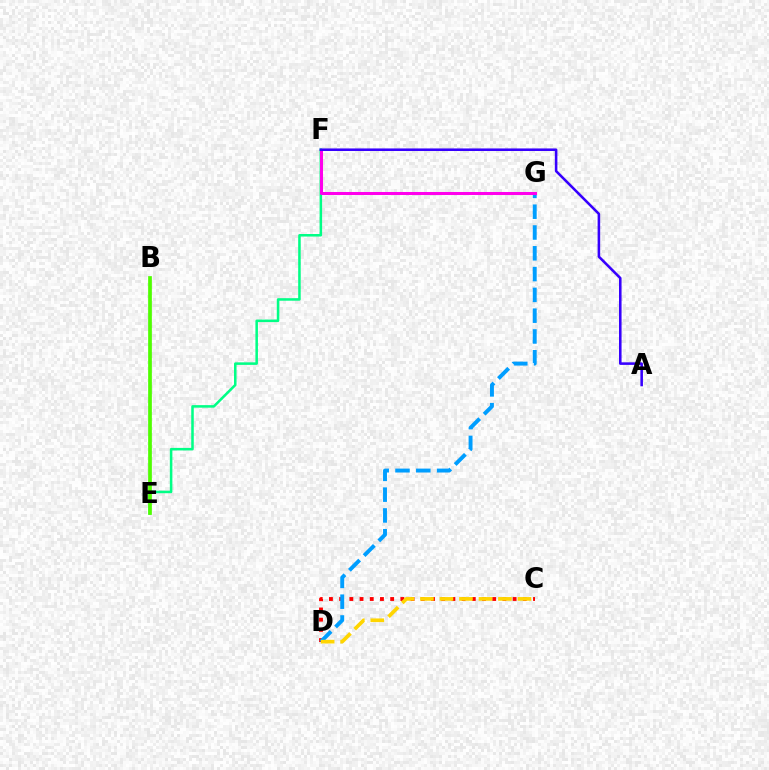{('E', 'F'): [{'color': '#00ff86', 'line_style': 'solid', 'thickness': 1.82}], ('B', 'E'): [{'color': '#4fff00', 'line_style': 'solid', 'thickness': 2.67}], ('C', 'D'): [{'color': '#ff0000', 'line_style': 'dotted', 'thickness': 2.77}, {'color': '#ffd500', 'line_style': 'dashed', 'thickness': 2.65}], ('D', 'G'): [{'color': '#009eff', 'line_style': 'dashed', 'thickness': 2.82}], ('F', 'G'): [{'color': '#ff00ed', 'line_style': 'solid', 'thickness': 2.18}], ('A', 'F'): [{'color': '#3700ff', 'line_style': 'solid', 'thickness': 1.84}]}